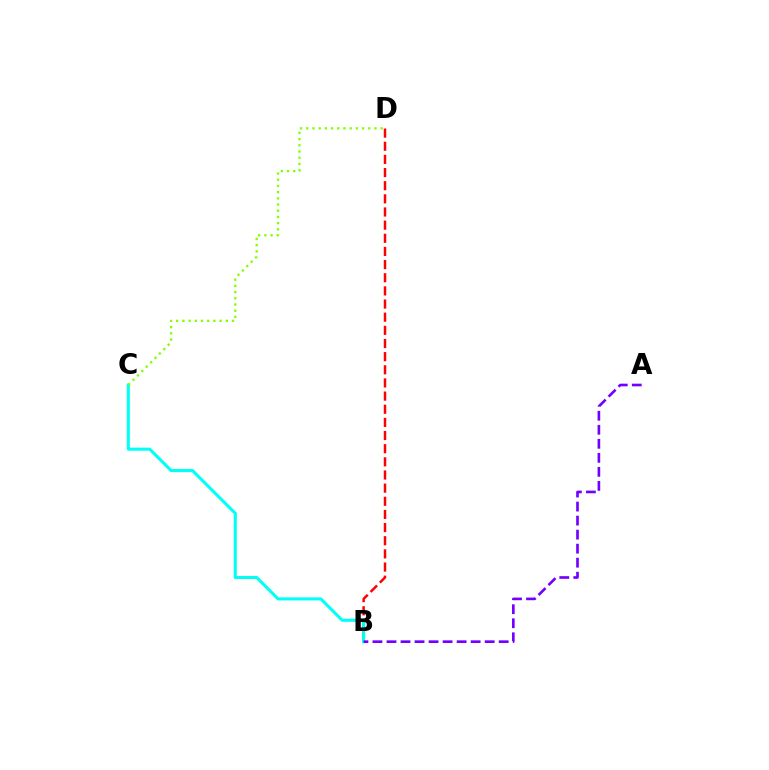{('B', 'D'): [{'color': '#ff0000', 'line_style': 'dashed', 'thickness': 1.79}], ('B', 'C'): [{'color': '#00fff6', 'line_style': 'solid', 'thickness': 2.21}], ('A', 'B'): [{'color': '#7200ff', 'line_style': 'dashed', 'thickness': 1.91}], ('C', 'D'): [{'color': '#84ff00', 'line_style': 'dotted', 'thickness': 1.68}]}